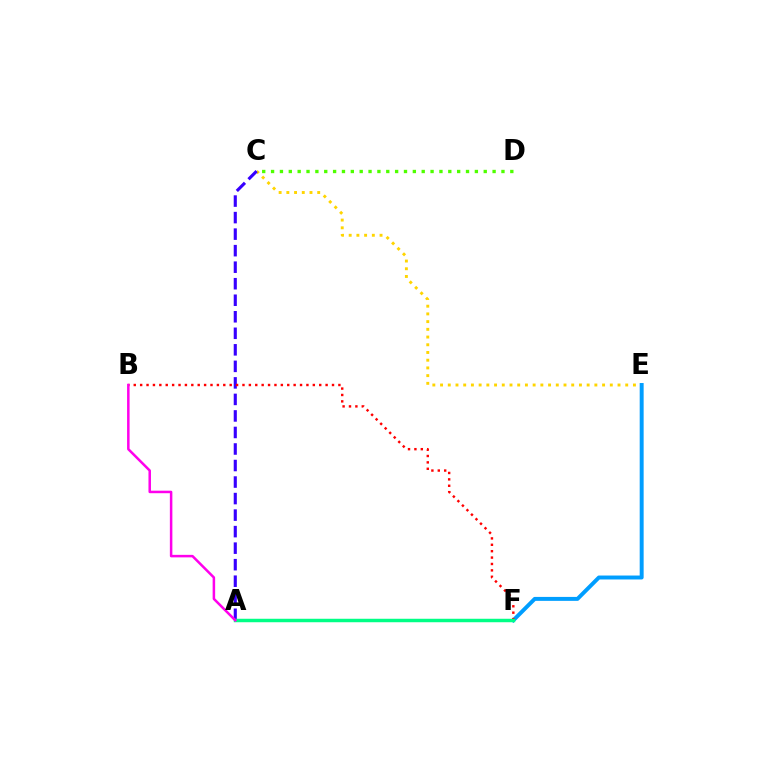{('C', 'E'): [{'color': '#ffd500', 'line_style': 'dotted', 'thickness': 2.1}], ('A', 'C'): [{'color': '#3700ff', 'line_style': 'dashed', 'thickness': 2.25}], ('E', 'F'): [{'color': '#009eff', 'line_style': 'solid', 'thickness': 2.84}], ('B', 'F'): [{'color': '#ff0000', 'line_style': 'dotted', 'thickness': 1.74}], ('A', 'F'): [{'color': '#00ff86', 'line_style': 'solid', 'thickness': 2.5}], ('C', 'D'): [{'color': '#4fff00', 'line_style': 'dotted', 'thickness': 2.41}], ('A', 'B'): [{'color': '#ff00ed', 'line_style': 'solid', 'thickness': 1.81}]}